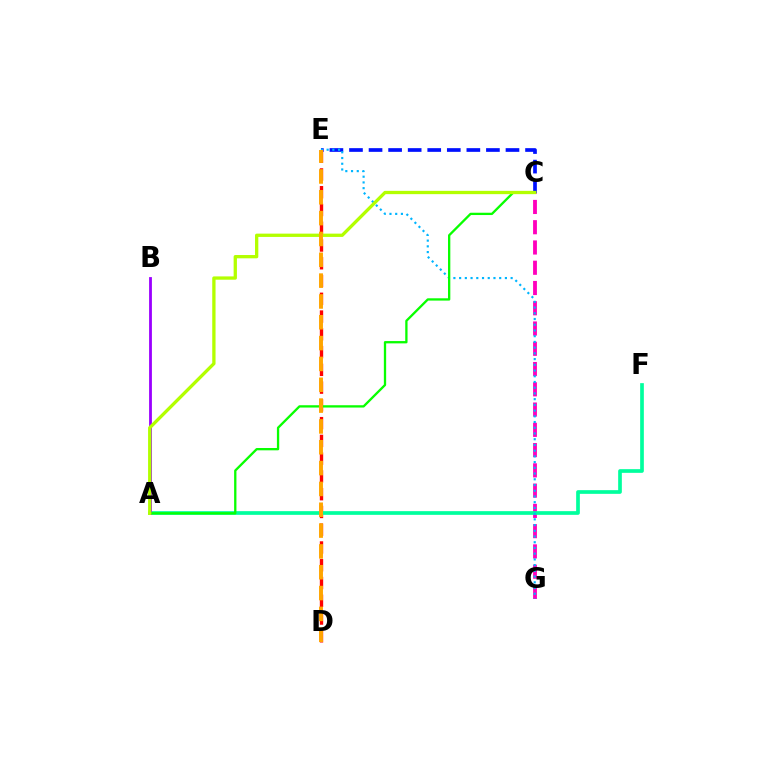{('C', 'E'): [{'color': '#0010ff', 'line_style': 'dashed', 'thickness': 2.66}], ('C', 'G'): [{'color': '#ff00bd', 'line_style': 'dashed', 'thickness': 2.75}], ('D', 'E'): [{'color': '#ff0000', 'line_style': 'dashed', 'thickness': 2.41}, {'color': '#ffa500', 'line_style': 'dashed', 'thickness': 2.83}], ('A', 'F'): [{'color': '#00ff9d', 'line_style': 'solid', 'thickness': 2.65}], ('E', 'G'): [{'color': '#00b5ff', 'line_style': 'dotted', 'thickness': 1.56}], ('A', 'B'): [{'color': '#9b00ff', 'line_style': 'solid', 'thickness': 2.02}], ('A', 'C'): [{'color': '#08ff00', 'line_style': 'solid', 'thickness': 1.66}, {'color': '#b3ff00', 'line_style': 'solid', 'thickness': 2.38}]}